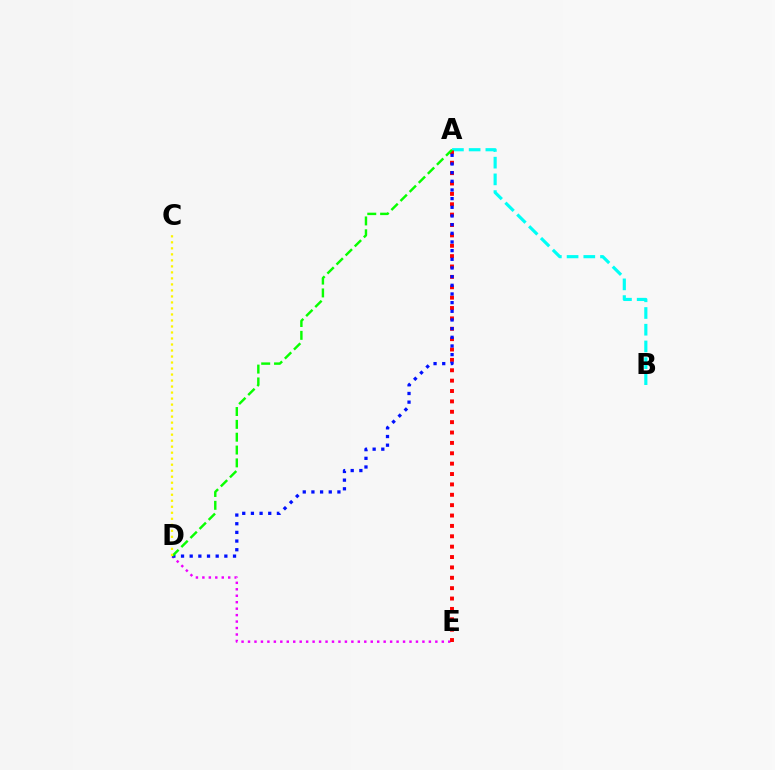{('D', 'E'): [{'color': '#ee00ff', 'line_style': 'dotted', 'thickness': 1.75}], ('A', 'B'): [{'color': '#00fff6', 'line_style': 'dashed', 'thickness': 2.27}], ('A', 'E'): [{'color': '#ff0000', 'line_style': 'dotted', 'thickness': 2.82}], ('A', 'D'): [{'color': '#0010ff', 'line_style': 'dotted', 'thickness': 2.35}, {'color': '#08ff00', 'line_style': 'dashed', 'thickness': 1.74}], ('C', 'D'): [{'color': '#fcf500', 'line_style': 'dotted', 'thickness': 1.63}]}